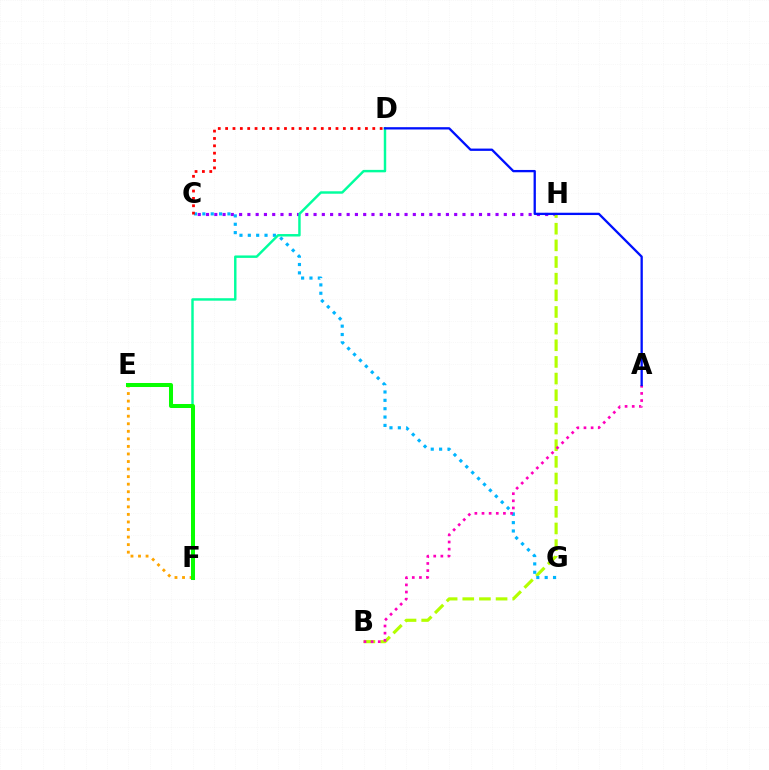{('C', 'H'): [{'color': '#9b00ff', 'line_style': 'dotted', 'thickness': 2.25}], ('B', 'H'): [{'color': '#b3ff00', 'line_style': 'dashed', 'thickness': 2.26}], ('C', 'G'): [{'color': '#00b5ff', 'line_style': 'dotted', 'thickness': 2.27}], ('A', 'B'): [{'color': '#ff00bd', 'line_style': 'dotted', 'thickness': 1.94}], ('D', 'F'): [{'color': '#00ff9d', 'line_style': 'solid', 'thickness': 1.76}], ('E', 'F'): [{'color': '#ffa500', 'line_style': 'dotted', 'thickness': 2.05}, {'color': '#08ff00', 'line_style': 'solid', 'thickness': 2.89}], ('C', 'D'): [{'color': '#ff0000', 'line_style': 'dotted', 'thickness': 2.0}], ('A', 'D'): [{'color': '#0010ff', 'line_style': 'solid', 'thickness': 1.66}]}